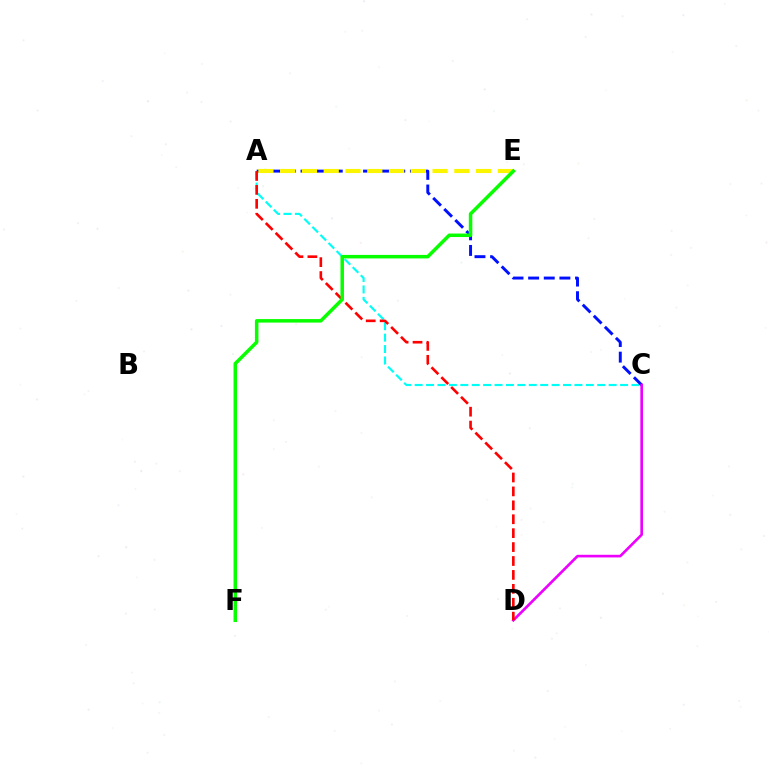{('A', 'C'): [{'color': '#00fff6', 'line_style': 'dashed', 'thickness': 1.55}, {'color': '#0010ff', 'line_style': 'dashed', 'thickness': 2.12}], ('C', 'D'): [{'color': '#ee00ff', 'line_style': 'solid', 'thickness': 1.9}], ('A', 'D'): [{'color': '#ff0000', 'line_style': 'dashed', 'thickness': 1.89}], ('A', 'E'): [{'color': '#fcf500', 'line_style': 'dashed', 'thickness': 2.96}], ('E', 'F'): [{'color': '#08ff00', 'line_style': 'solid', 'thickness': 2.52}]}